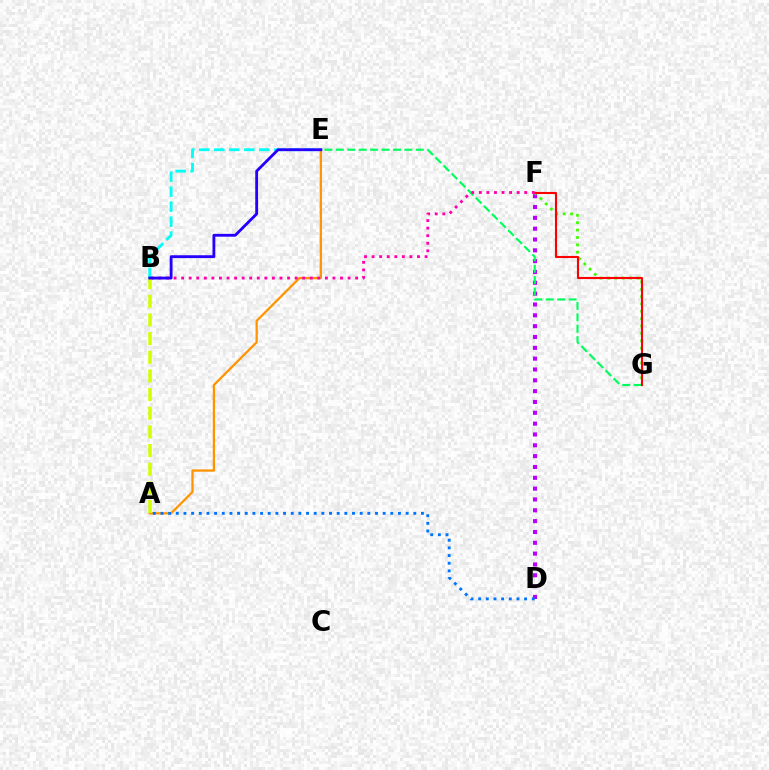{('A', 'E'): [{'color': '#ff9400', 'line_style': 'solid', 'thickness': 1.63}], ('B', 'E'): [{'color': '#00fff6', 'line_style': 'dashed', 'thickness': 2.04}, {'color': '#2500ff', 'line_style': 'solid', 'thickness': 2.04}], ('D', 'F'): [{'color': '#b900ff', 'line_style': 'dotted', 'thickness': 2.94}], ('F', 'G'): [{'color': '#3dff00', 'line_style': 'dotted', 'thickness': 2.01}, {'color': '#ff0000', 'line_style': 'solid', 'thickness': 1.52}], ('A', 'D'): [{'color': '#0074ff', 'line_style': 'dotted', 'thickness': 2.08}], ('E', 'G'): [{'color': '#00ff5c', 'line_style': 'dashed', 'thickness': 1.55}], ('B', 'F'): [{'color': '#ff00ac', 'line_style': 'dotted', 'thickness': 2.06}], ('A', 'B'): [{'color': '#d1ff00', 'line_style': 'dashed', 'thickness': 2.53}]}